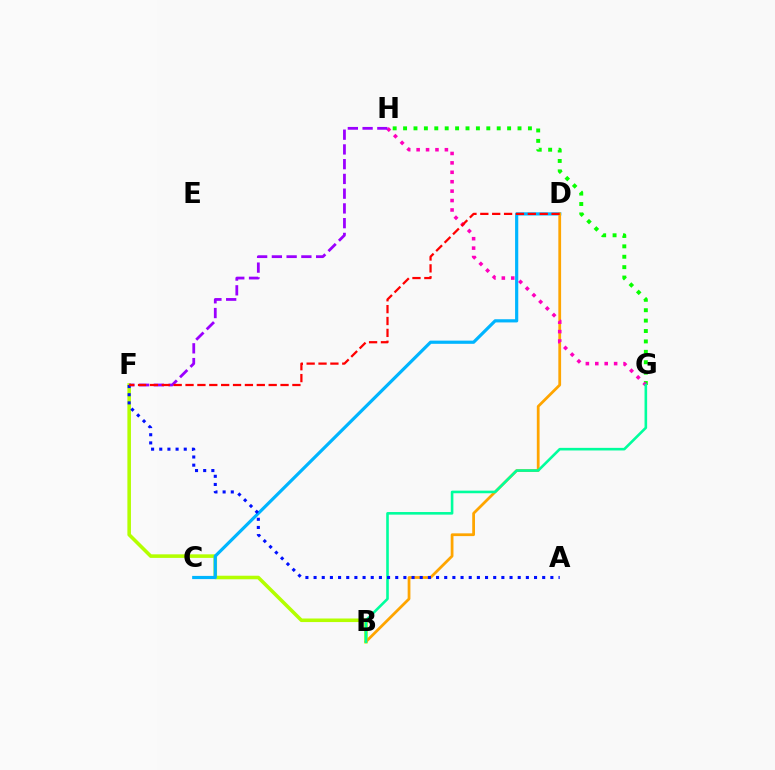{('B', 'F'): [{'color': '#b3ff00', 'line_style': 'solid', 'thickness': 2.57}], ('C', 'D'): [{'color': '#00b5ff', 'line_style': 'solid', 'thickness': 2.3}], ('B', 'D'): [{'color': '#ffa500', 'line_style': 'solid', 'thickness': 1.99}], ('G', 'H'): [{'color': '#08ff00', 'line_style': 'dotted', 'thickness': 2.83}, {'color': '#ff00bd', 'line_style': 'dotted', 'thickness': 2.56}], ('F', 'H'): [{'color': '#9b00ff', 'line_style': 'dashed', 'thickness': 2.0}], ('B', 'G'): [{'color': '#00ff9d', 'line_style': 'solid', 'thickness': 1.87}], ('A', 'F'): [{'color': '#0010ff', 'line_style': 'dotted', 'thickness': 2.22}], ('D', 'F'): [{'color': '#ff0000', 'line_style': 'dashed', 'thickness': 1.61}]}